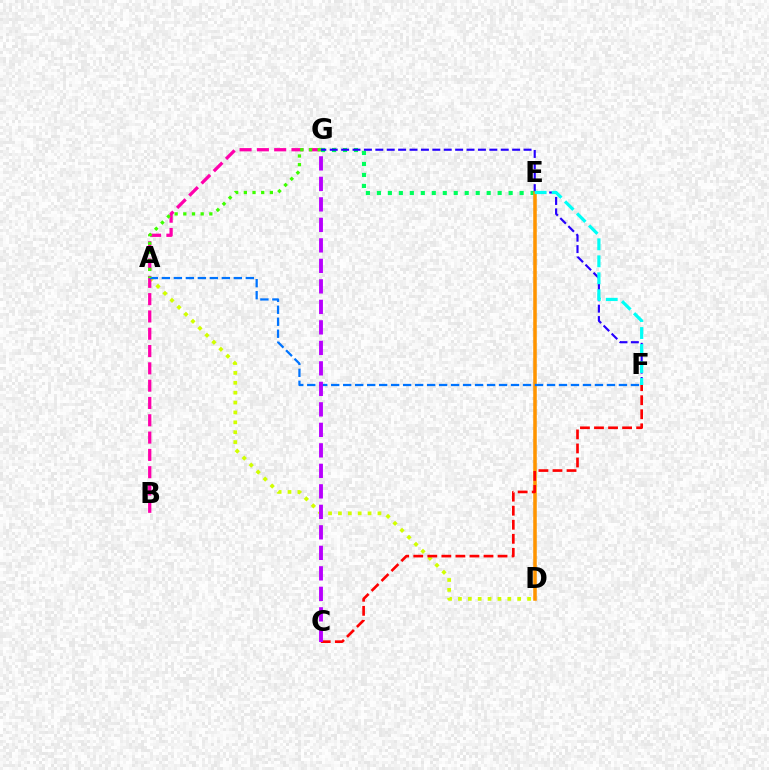{('E', 'G'): [{'color': '#00ff5c', 'line_style': 'dotted', 'thickness': 2.98}], ('F', 'G'): [{'color': '#2500ff', 'line_style': 'dashed', 'thickness': 1.55}], ('A', 'D'): [{'color': '#d1ff00', 'line_style': 'dotted', 'thickness': 2.68}], ('D', 'E'): [{'color': '#ff9400', 'line_style': 'solid', 'thickness': 2.55}], ('B', 'G'): [{'color': '#ff00ac', 'line_style': 'dashed', 'thickness': 2.35}], ('A', 'F'): [{'color': '#0074ff', 'line_style': 'dashed', 'thickness': 1.63}], ('C', 'F'): [{'color': '#ff0000', 'line_style': 'dashed', 'thickness': 1.91}], ('A', 'G'): [{'color': '#3dff00', 'line_style': 'dotted', 'thickness': 2.36}], ('E', 'F'): [{'color': '#00fff6', 'line_style': 'dashed', 'thickness': 2.31}], ('C', 'G'): [{'color': '#b900ff', 'line_style': 'dashed', 'thickness': 2.78}]}